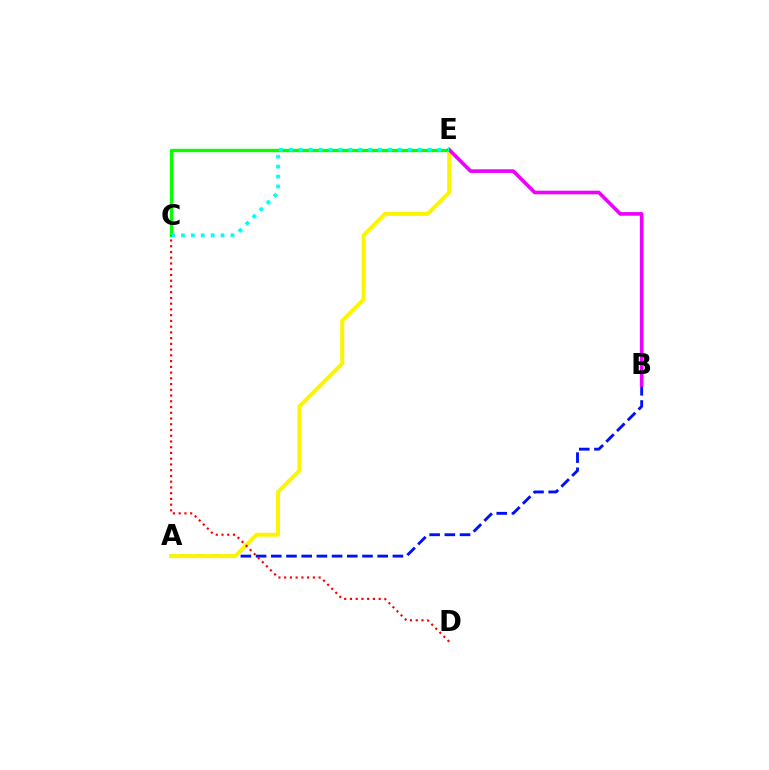{('A', 'B'): [{'color': '#0010ff', 'line_style': 'dashed', 'thickness': 2.06}], ('C', 'E'): [{'color': '#08ff00', 'line_style': 'solid', 'thickness': 2.42}, {'color': '#00fff6', 'line_style': 'dotted', 'thickness': 2.69}], ('A', 'E'): [{'color': '#fcf500', 'line_style': 'solid', 'thickness': 2.87}], ('B', 'E'): [{'color': '#ee00ff', 'line_style': 'solid', 'thickness': 2.62}], ('C', 'D'): [{'color': '#ff0000', 'line_style': 'dotted', 'thickness': 1.56}]}